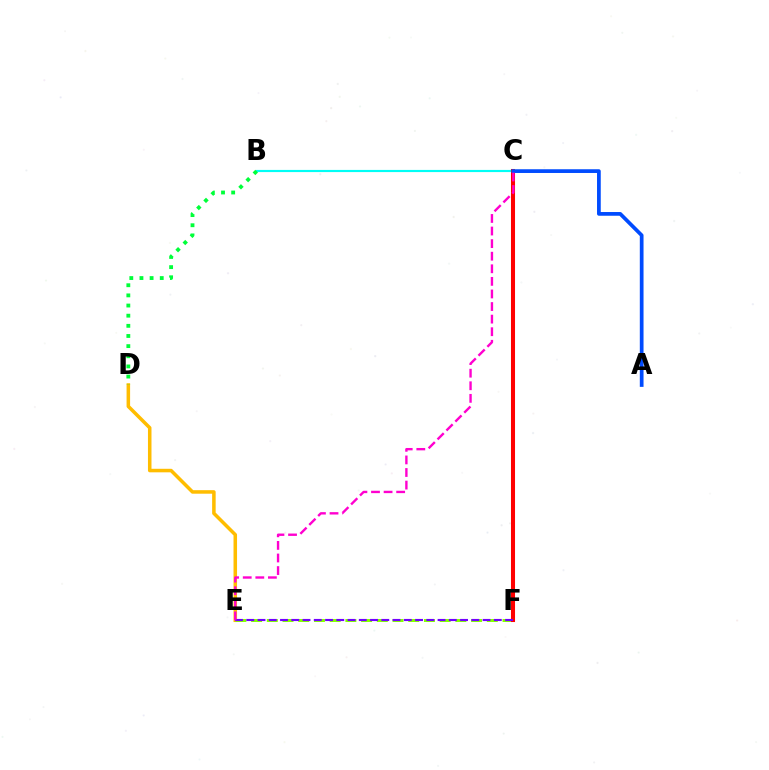{('B', 'C'): [{'color': '#00fff6', 'line_style': 'solid', 'thickness': 1.56}], ('D', 'E'): [{'color': '#ffbd00', 'line_style': 'solid', 'thickness': 2.54}], ('B', 'D'): [{'color': '#00ff39', 'line_style': 'dotted', 'thickness': 2.76}], ('E', 'F'): [{'color': '#84ff00', 'line_style': 'dashed', 'thickness': 2.13}, {'color': '#7200ff', 'line_style': 'dashed', 'thickness': 1.53}], ('C', 'F'): [{'color': '#ff0000', 'line_style': 'solid', 'thickness': 2.92}], ('A', 'C'): [{'color': '#004bff', 'line_style': 'solid', 'thickness': 2.68}], ('C', 'E'): [{'color': '#ff00cf', 'line_style': 'dashed', 'thickness': 1.71}]}